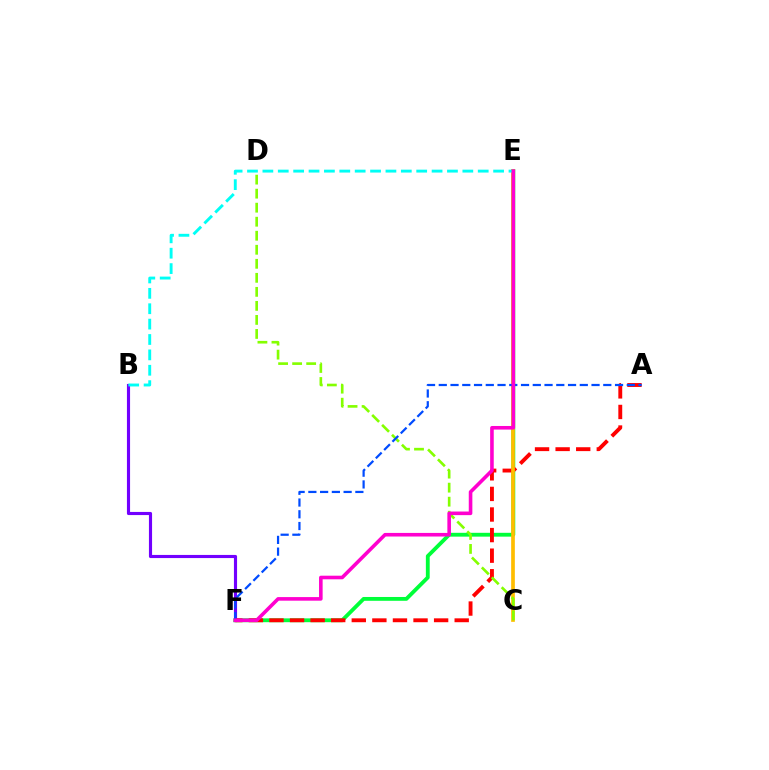{('E', 'F'): [{'color': '#00ff39', 'line_style': 'solid', 'thickness': 2.76}, {'color': '#ff00cf', 'line_style': 'solid', 'thickness': 2.59}], ('B', 'F'): [{'color': '#7200ff', 'line_style': 'solid', 'thickness': 2.26}], ('A', 'F'): [{'color': '#ff0000', 'line_style': 'dashed', 'thickness': 2.8}, {'color': '#004bff', 'line_style': 'dashed', 'thickness': 1.6}], ('C', 'E'): [{'color': '#ffbd00', 'line_style': 'solid', 'thickness': 2.66}], ('C', 'D'): [{'color': '#84ff00', 'line_style': 'dashed', 'thickness': 1.91}], ('B', 'E'): [{'color': '#00fff6', 'line_style': 'dashed', 'thickness': 2.09}]}